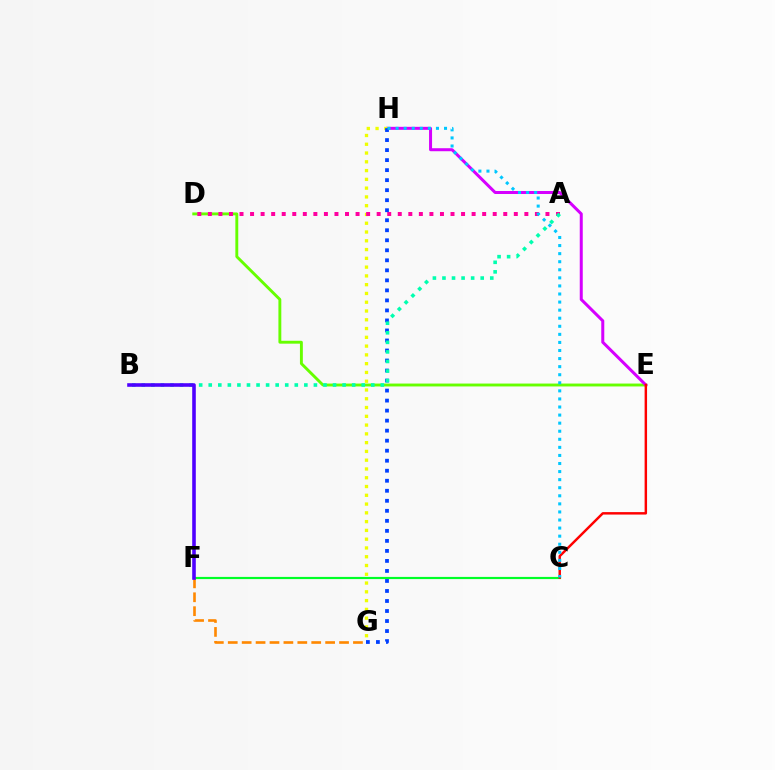{('D', 'E'): [{'color': '#66ff00', 'line_style': 'solid', 'thickness': 2.08}], ('E', 'H'): [{'color': '#d600ff', 'line_style': 'solid', 'thickness': 2.17}], ('C', 'F'): [{'color': '#00ff27', 'line_style': 'solid', 'thickness': 1.57}], ('C', 'E'): [{'color': '#ff0000', 'line_style': 'solid', 'thickness': 1.77}], ('G', 'H'): [{'color': '#eeff00', 'line_style': 'dotted', 'thickness': 2.38}, {'color': '#003fff', 'line_style': 'dotted', 'thickness': 2.72}], ('A', 'D'): [{'color': '#ff00a0', 'line_style': 'dotted', 'thickness': 2.87}], ('C', 'H'): [{'color': '#00c7ff', 'line_style': 'dotted', 'thickness': 2.19}], ('A', 'B'): [{'color': '#00ffaf', 'line_style': 'dotted', 'thickness': 2.6}], ('F', 'G'): [{'color': '#ff8800', 'line_style': 'dashed', 'thickness': 1.89}], ('B', 'F'): [{'color': '#4f00ff', 'line_style': 'solid', 'thickness': 2.59}]}